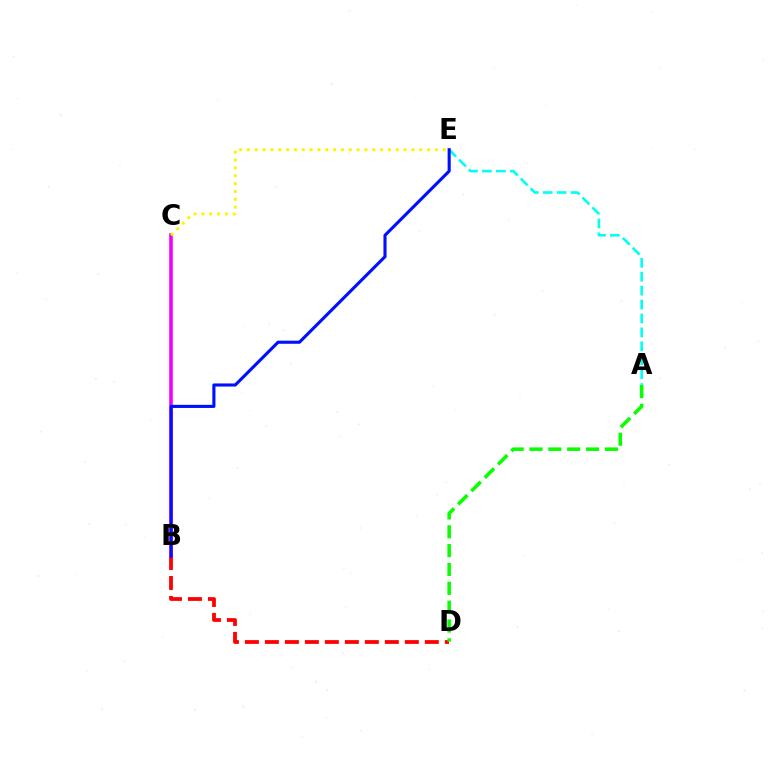{('B', 'D'): [{'color': '#ff0000', 'line_style': 'dashed', 'thickness': 2.72}], ('A', 'E'): [{'color': '#00fff6', 'line_style': 'dashed', 'thickness': 1.89}], ('B', 'C'): [{'color': '#ee00ff', 'line_style': 'solid', 'thickness': 2.56}], ('C', 'E'): [{'color': '#fcf500', 'line_style': 'dotted', 'thickness': 2.13}], ('A', 'D'): [{'color': '#08ff00', 'line_style': 'dashed', 'thickness': 2.56}], ('B', 'E'): [{'color': '#0010ff', 'line_style': 'solid', 'thickness': 2.24}]}